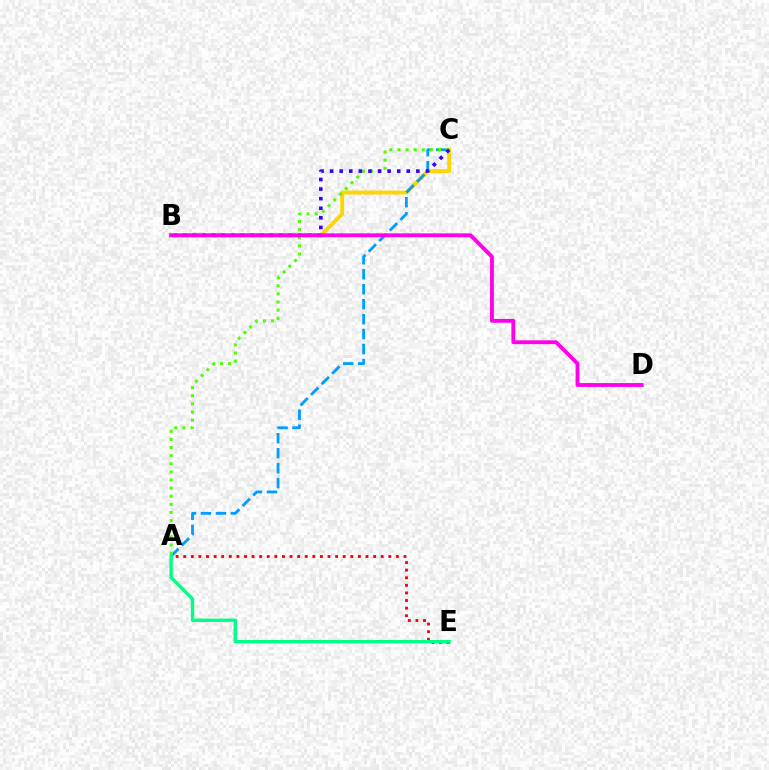{('B', 'C'): [{'color': '#ffd500', 'line_style': 'solid', 'thickness': 2.8}, {'color': '#3700ff', 'line_style': 'dotted', 'thickness': 2.6}], ('A', 'C'): [{'color': '#009eff', 'line_style': 'dashed', 'thickness': 2.03}, {'color': '#4fff00', 'line_style': 'dotted', 'thickness': 2.21}], ('A', 'E'): [{'color': '#ff0000', 'line_style': 'dotted', 'thickness': 2.06}, {'color': '#00ff86', 'line_style': 'solid', 'thickness': 2.42}], ('B', 'D'): [{'color': '#ff00ed', 'line_style': 'solid', 'thickness': 2.77}]}